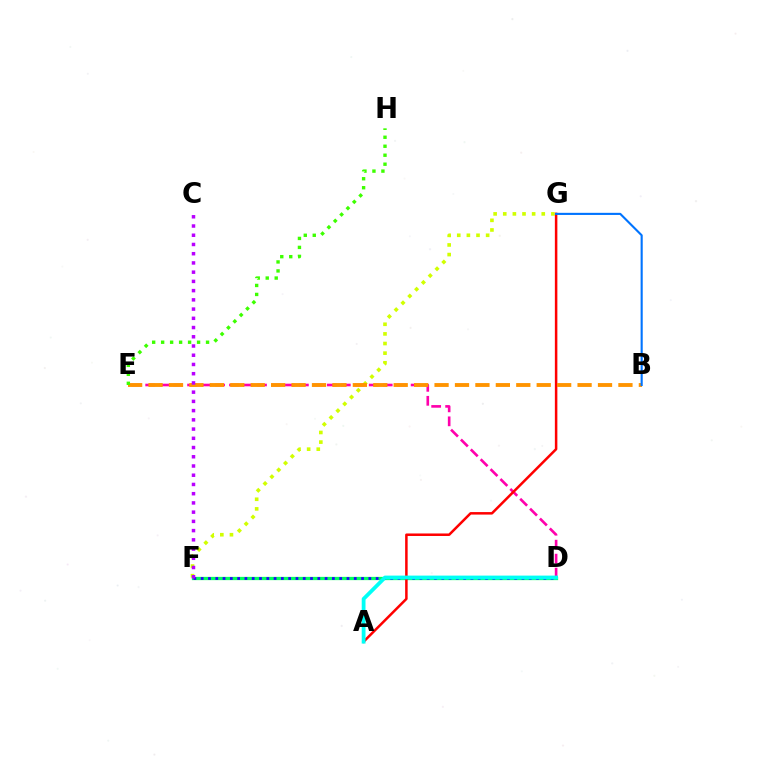{('F', 'G'): [{'color': '#d1ff00', 'line_style': 'dotted', 'thickness': 2.62}], ('D', 'F'): [{'color': '#00ff5c', 'line_style': 'solid', 'thickness': 2.35}, {'color': '#2500ff', 'line_style': 'dotted', 'thickness': 1.98}], ('D', 'E'): [{'color': '#ff00ac', 'line_style': 'dashed', 'thickness': 1.9}], ('A', 'G'): [{'color': '#ff0000', 'line_style': 'solid', 'thickness': 1.81}], ('B', 'E'): [{'color': '#ff9400', 'line_style': 'dashed', 'thickness': 2.78}], ('B', 'G'): [{'color': '#0074ff', 'line_style': 'solid', 'thickness': 1.52}], ('A', 'D'): [{'color': '#00fff6', 'line_style': 'solid', 'thickness': 2.73}], ('C', 'F'): [{'color': '#b900ff', 'line_style': 'dotted', 'thickness': 2.51}], ('E', 'H'): [{'color': '#3dff00', 'line_style': 'dotted', 'thickness': 2.44}]}